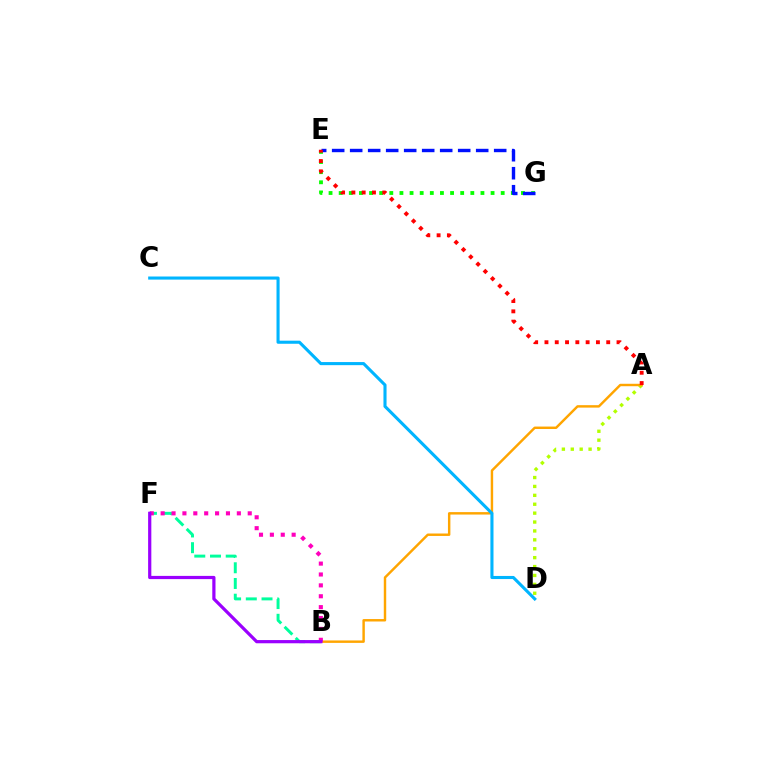{('A', 'D'): [{'color': '#b3ff00', 'line_style': 'dotted', 'thickness': 2.42}], ('E', 'G'): [{'color': '#08ff00', 'line_style': 'dotted', 'thickness': 2.75}, {'color': '#0010ff', 'line_style': 'dashed', 'thickness': 2.45}], ('A', 'B'): [{'color': '#ffa500', 'line_style': 'solid', 'thickness': 1.76}], ('C', 'D'): [{'color': '#00b5ff', 'line_style': 'solid', 'thickness': 2.23}], ('B', 'F'): [{'color': '#00ff9d', 'line_style': 'dashed', 'thickness': 2.13}, {'color': '#ff00bd', 'line_style': 'dotted', 'thickness': 2.96}, {'color': '#9b00ff', 'line_style': 'solid', 'thickness': 2.31}], ('A', 'E'): [{'color': '#ff0000', 'line_style': 'dotted', 'thickness': 2.8}]}